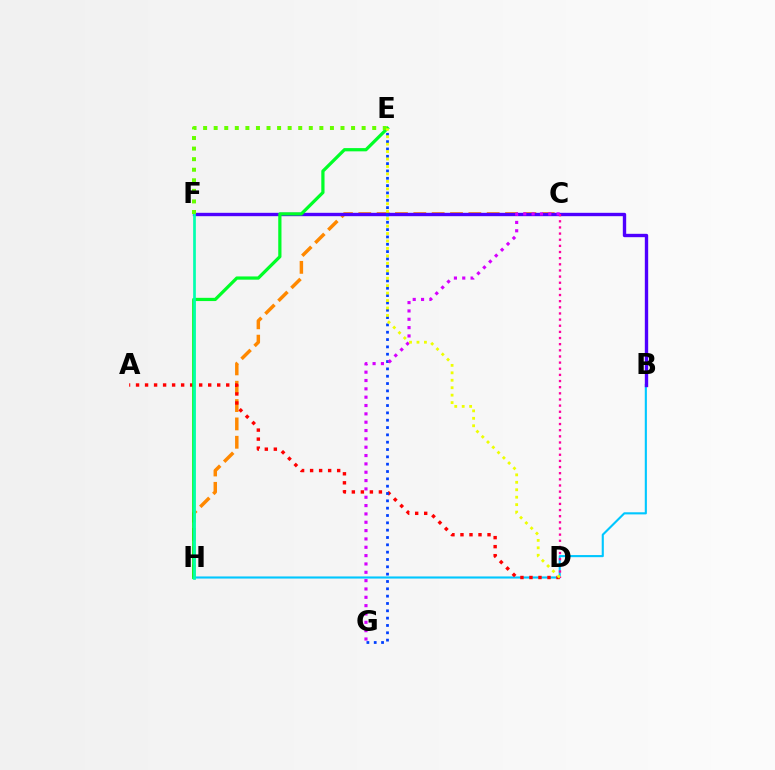{('C', 'H'): [{'color': '#ff8800', 'line_style': 'dashed', 'thickness': 2.49}], ('B', 'H'): [{'color': '#00c7ff', 'line_style': 'solid', 'thickness': 1.53}], ('A', 'D'): [{'color': '#ff0000', 'line_style': 'dotted', 'thickness': 2.45}], ('B', 'F'): [{'color': '#4f00ff', 'line_style': 'solid', 'thickness': 2.43}], ('E', 'G'): [{'color': '#003fff', 'line_style': 'dotted', 'thickness': 1.99}], ('E', 'H'): [{'color': '#00ff27', 'line_style': 'solid', 'thickness': 2.33}], ('F', 'H'): [{'color': '#00ffaf', 'line_style': 'solid', 'thickness': 1.94}], ('C', 'D'): [{'color': '#ff00a0', 'line_style': 'dotted', 'thickness': 1.67}], ('E', 'F'): [{'color': '#66ff00', 'line_style': 'dotted', 'thickness': 2.87}], ('C', 'G'): [{'color': '#d600ff', 'line_style': 'dotted', 'thickness': 2.27}], ('D', 'E'): [{'color': '#eeff00', 'line_style': 'dotted', 'thickness': 2.02}]}